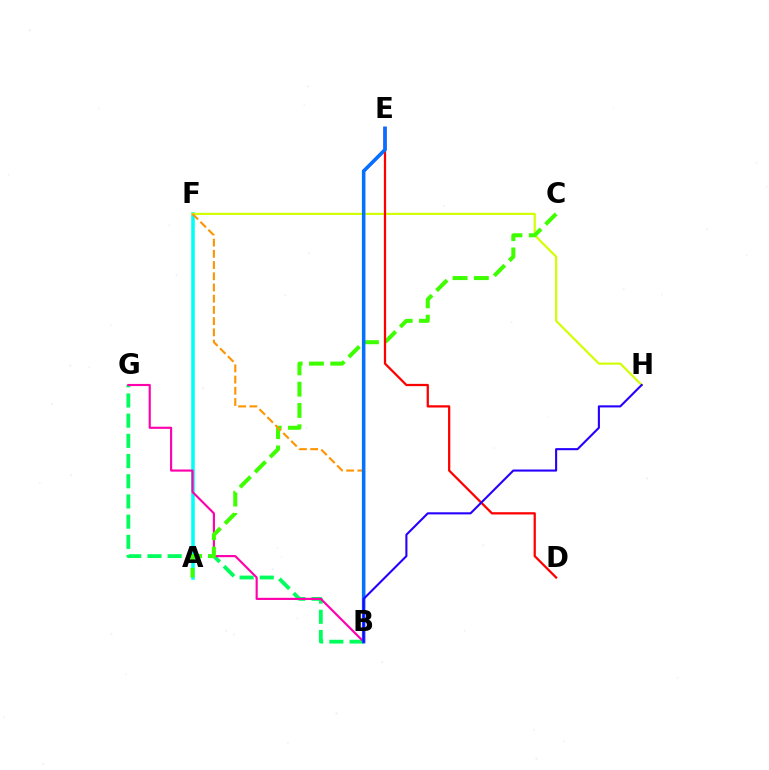{('A', 'F'): [{'color': '#00fff6', 'line_style': 'solid', 'thickness': 2.55}], ('B', 'G'): [{'color': '#00ff5c', 'line_style': 'dashed', 'thickness': 2.74}, {'color': '#ff00ac', 'line_style': 'solid', 'thickness': 1.55}], ('F', 'H'): [{'color': '#d1ff00', 'line_style': 'solid', 'thickness': 1.56}], ('A', 'C'): [{'color': '#3dff00', 'line_style': 'dashed', 'thickness': 2.89}], ('B', 'E'): [{'color': '#b900ff', 'line_style': 'solid', 'thickness': 2.23}, {'color': '#0074ff', 'line_style': 'solid', 'thickness': 2.47}], ('B', 'F'): [{'color': '#ff9400', 'line_style': 'dashed', 'thickness': 1.52}], ('D', 'E'): [{'color': '#ff0000', 'line_style': 'solid', 'thickness': 1.63}], ('B', 'H'): [{'color': '#2500ff', 'line_style': 'solid', 'thickness': 1.51}]}